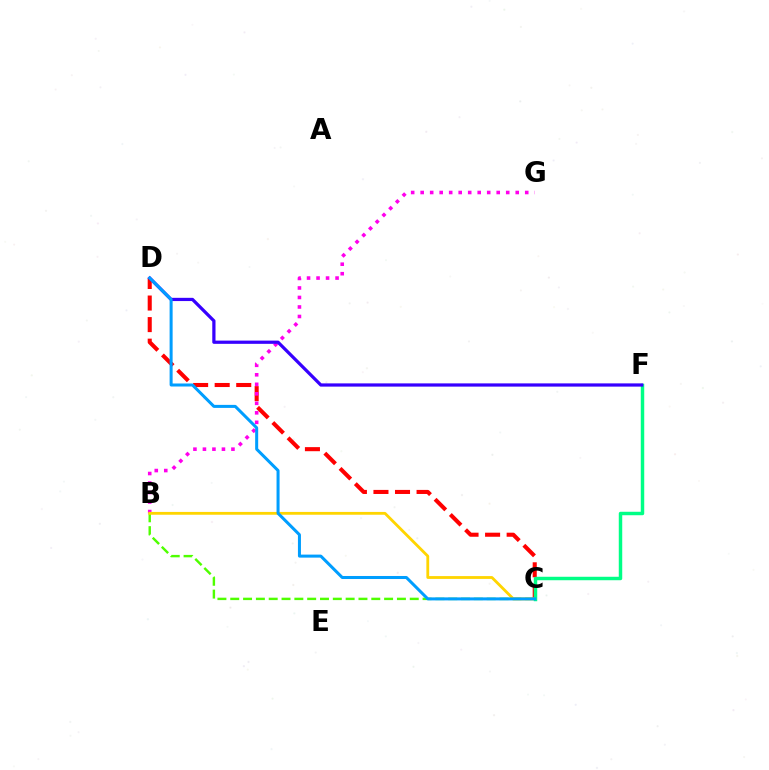{('B', 'C'): [{'color': '#4fff00', 'line_style': 'dashed', 'thickness': 1.74}, {'color': '#ffd500', 'line_style': 'solid', 'thickness': 2.03}], ('C', 'D'): [{'color': '#ff0000', 'line_style': 'dashed', 'thickness': 2.93}, {'color': '#009eff', 'line_style': 'solid', 'thickness': 2.18}], ('B', 'G'): [{'color': '#ff00ed', 'line_style': 'dotted', 'thickness': 2.58}], ('C', 'F'): [{'color': '#00ff86', 'line_style': 'solid', 'thickness': 2.49}], ('D', 'F'): [{'color': '#3700ff', 'line_style': 'solid', 'thickness': 2.33}]}